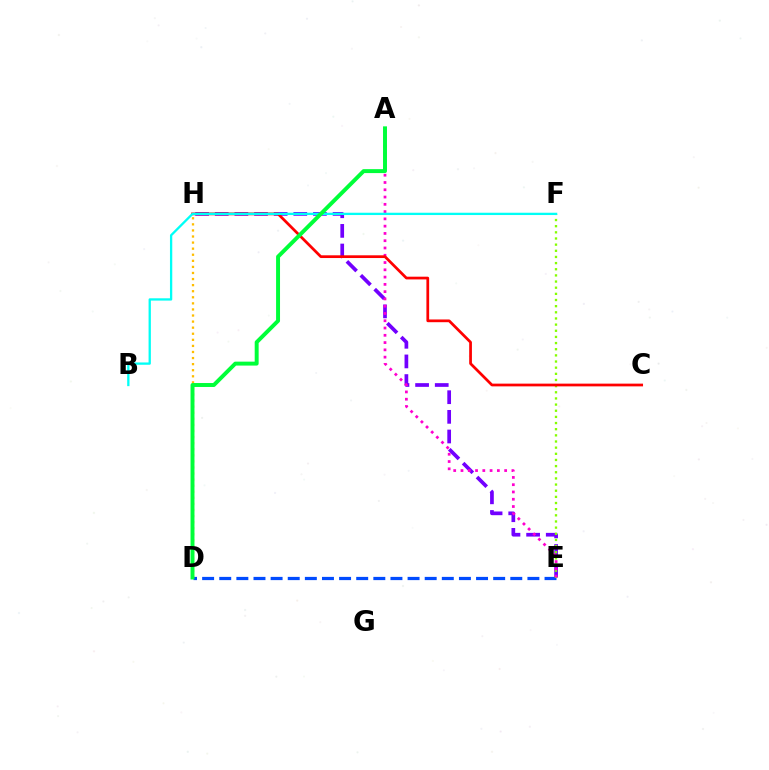{('E', 'H'): [{'color': '#7200ff', 'line_style': 'dashed', 'thickness': 2.67}], ('D', 'E'): [{'color': '#004bff', 'line_style': 'dashed', 'thickness': 2.33}], ('E', 'F'): [{'color': '#84ff00', 'line_style': 'dotted', 'thickness': 1.67}], ('A', 'E'): [{'color': '#ff00cf', 'line_style': 'dotted', 'thickness': 1.98}], ('C', 'H'): [{'color': '#ff0000', 'line_style': 'solid', 'thickness': 1.97}], ('D', 'H'): [{'color': '#ffbd00', 'line_style': 'dotted', 'thickness': 1.65}], ('B', 'F'): [{'color': '#00fff6', 'line_style': 'solid', 'thickness': 1.66}], ('A', 'D'): [{'color': '#00ff39', 'line_style': 'solid', 'thickness': 2.84}]}